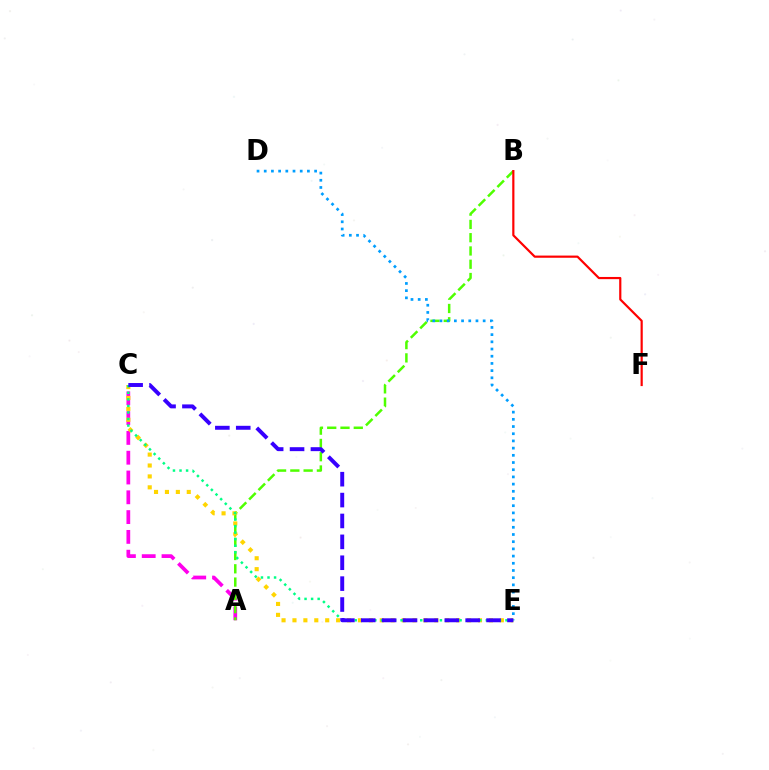{('A', 'C'): [{'color': '#ff00ed', 'line_style': 'dashed', 'thickness': 2.69}], ('A', 'B'): [{'color': '#4fff00', 'line_style': 'dashed', 'thickness': 1.8}], ('B', 'F'): [{'color': '#ff0000', 'line_style': 'solid', 'thickness': 1.58}], ('C', 'E'): [{'color': '#ffd500', 'line_style': 'dotted', 'thickness': 2.97}, {'color': '#00ff86', 'line_style': 'dotted', 'thickness': 1.78}, {'color': '#3700ff', 'line_style': 'dashed', 'thickness': 2.84}], ('D', 'E'): [{'color': '#009eff', 'line_style': 'dotted', 'thickness': 1.96}]}